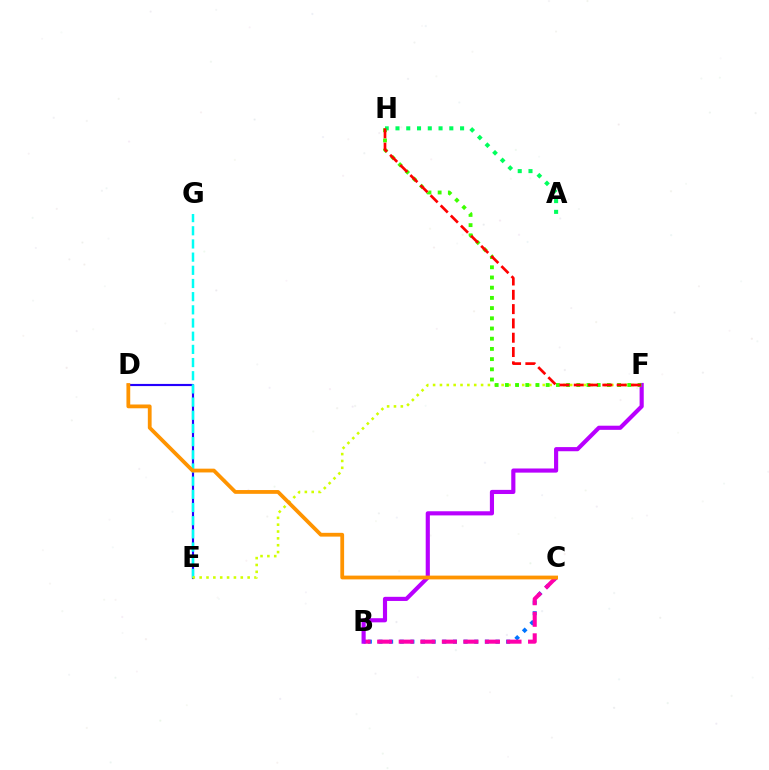{('D', 'E'): [{'color': '#2500ff', 'line_style': 'solid', 'thickness': 1.55}], ('E', 'G'): [{'color': '#00fff6', 'line_style': 'dashed', 'thickness': 1.79}], ('B', 'C'): [{'color': '#0074ff', 'line_style': 'dotted', 'thickness': 2.89}, {'color': '#ff00ac', 'line_style': 'dashed', 'thickness': 2.93}], ('E', 'F'): [{'color': '#d1ff00', 'line_style': 'dotted', 'thickness': 1.86}], ('B', 'F'): [{'color': '#b900ff', 'line_style': 'solid', 'thickness': 2.98}], ('F', 'H'): [{'color': '#3dff00', 'line_style': 'dotted', 'thickness': 2.77}, {'color': '#ff0000', 'line_style': 'dashed', 'thickness': 1.94}], ('C', 'D'): [{'color': '#ff9400', 'line_style': 'solid', 'thickness': 2.72}], ('A', 'H'): [{'color': '#00ff5c', 'line_style': 'dotted', 'thickness': 2.93}]}